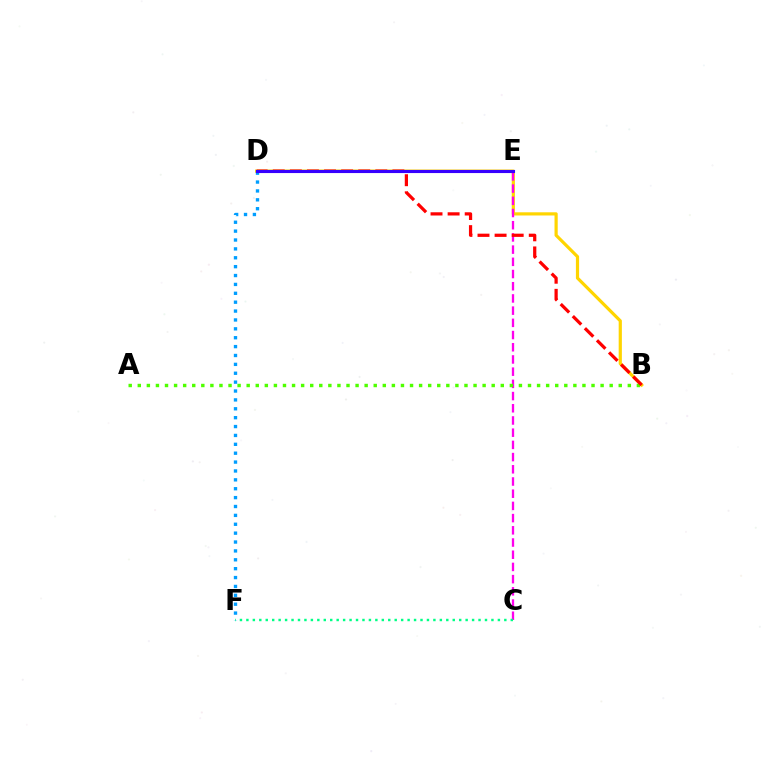{('B', 'D'): [{'color': '#ffd500', 'line_style': 'solid', 'thickness': 2.3}, {'color': '#ff0000', 'line_style': 'dashed', 'thickness': 2.32}], ('C', 'E'): [{'color': '#ff00ed', 'line_style': 'dashed', 'thickness': 1.66}], ('A', 'B'): [{'color': '#4fff00', 'line_style': 'dotted', 'thickness': 2.47}], ('C', 'F'): [{'color': '#00ff86', 'line_style': 'dotted', 'thickness': 1.75}], ('D', 'F'): [{'color': '#009eff', 'line_style': 'dotted', 'thickness': 2.41}], ('D', 'E'): [{'color': '#3700ff', 'line_style': 'solid', 'thickness': 2.24}]}